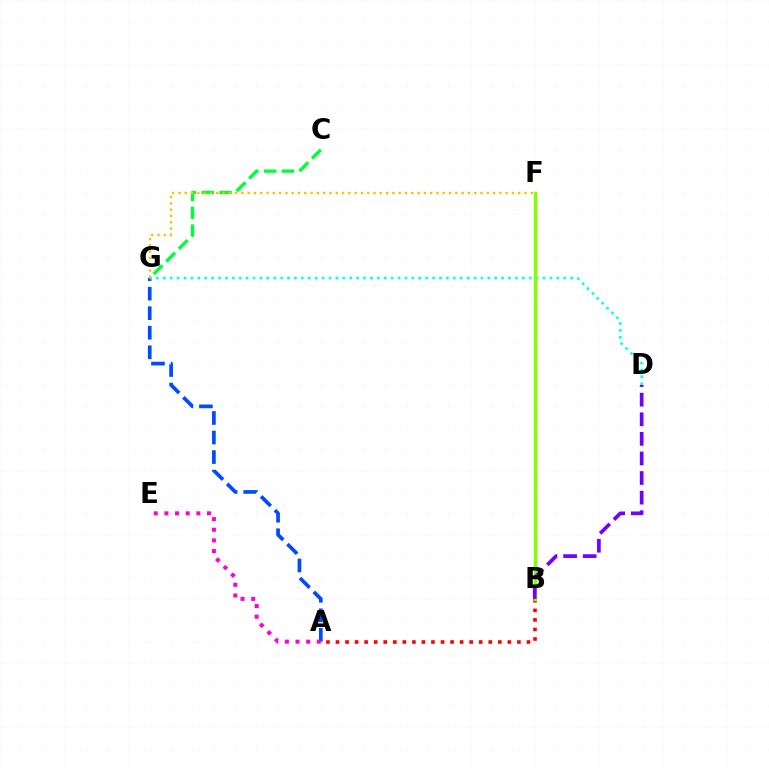{('A', 'G'): [{'color': '#004bff', 'line_style': 'dashed', 'thickness': 2.66}], ('C', 'G'): [{'color': '#00ff39', 'line_style': 'dashed', 'thickness': 2.42}], ('A', 'B'): [{'color': '#ff0000', 'line_style': 'dotted', 'thickness': 2.59}], ('D', 'G'): [{'color': '#00fff6', 'line_style': 'dotted', 'thickness': 1.88}], ('B', 'F'): [{'color': '#84ff00', 'line_style': 'solid', 'thickness': 2.48}], ('F', 'G'): [{'color': '#ffbd00', 'line_style': 'dotted', 'thickness': 1.71}], ('B', 'D'): [{'color': '#7200ff', 'line_style': 'dashed', 'thickness': 2.66}], ('A', 'E'): [{'color': '#ff00cf', 'line_style': 'dotted', 'thickness': 2.89}]}